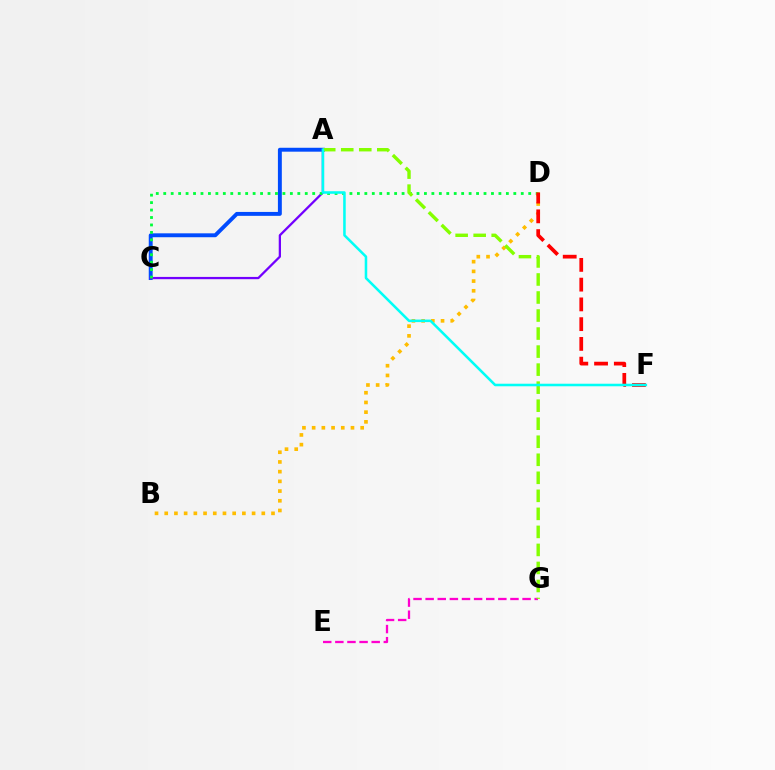{('A', 'C'): [{'color': '#004bff', 'line_style': 'solid', 'thickness': 2.81}, {'color': '#7200ff', 'line_style': 'solid', 'thickness': 1.63}], ('C', 'D'): [{'color': '#00ff39', 'line_style': 'dotted', 'thickness': 2.02}], ('B', 'D'): [{'color': '#ffbd00', 'line_style': 'dotted', 'thickness': 2.64}], ('E', 'G'): [{'color': '#ff00cf', 'line_style': 'dashed', 'thickness': 1.65}], ('D', 'F'): [{'color': '#ff0000', 'line_style': 'dashed', 'thickness': 2.68}], ('A', 'G'): [{'color': '#84ff00', 'line_style': 'dashed', 'thickness': 2.45}], ('A', 'F'): [{'color': '#00fff6', 'line_style': 'solid', 'thickness': 1.83}]}